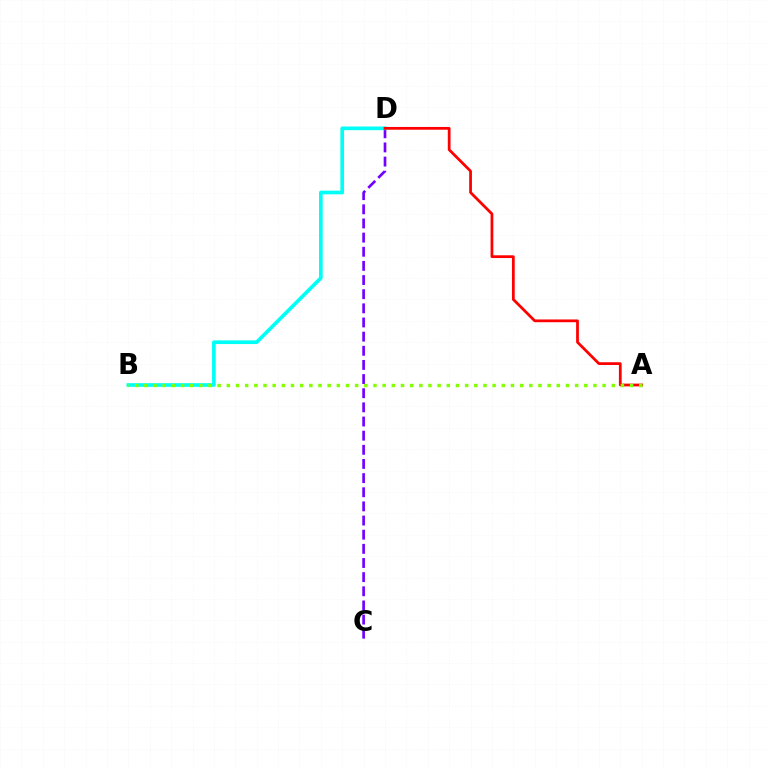{('C', 'D'): [{'color': '#7200ff', 'line_style': 'dashed', 'thickness': 1.92}], ('B', 'D'): [{'color': '#00fff6', 'line_style': 'solid', 'thickness': 2.64}], ('A', 'D'): [{'color': '#ff0000', 'line_style': 'solid', 'thickness': 1.98}], ('A', 'B'): [{'color': '#84ff00', 'line_style': 'dotted', 'thickness': 2.49}]}